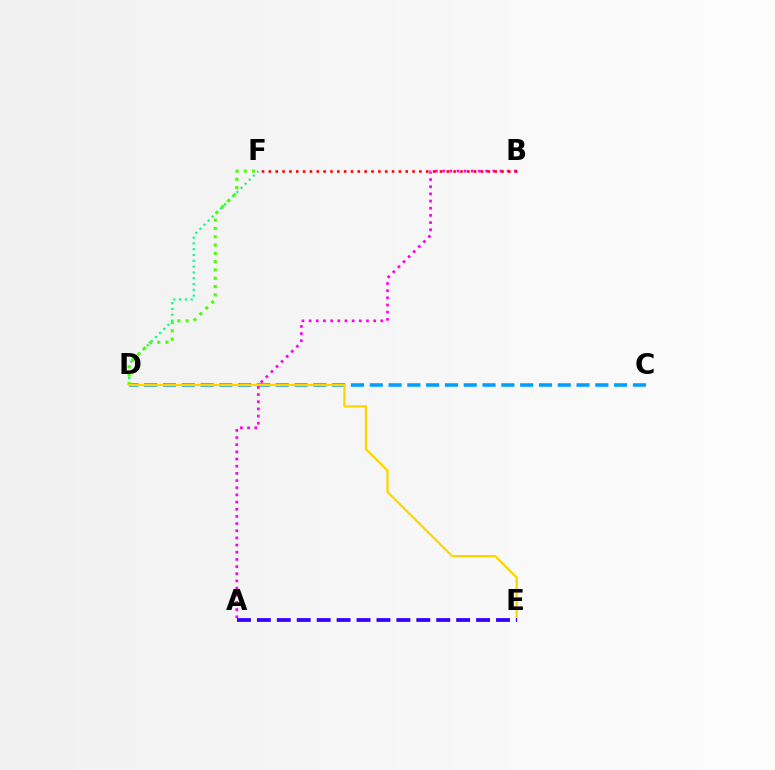{('C', 'D'): [{'color': '#009eff', 'line_style': 'dashed', 'thickness': 2.55}], ('D', 'F'): [{'color': '#00ff86', 'line_style': 'dotted', 'thickness': 1.58}, {'color': '#4fff00', 'line_style': 'dotted', 'thickness': 2.26}], ('A', 'B'): [{'color': '#ff00ed', 'line_style': 'dotted', 'thickness': 1.95}], ('B', 'F'): [{'color': '#ff0000', 'line_style': 'dotted', 'thickness': 1.86}], ('D', 'E'): [{'color': '#ffd500', 'line_style': 'solid', 'thickness': 1.63}], ('A', 'E'): [{'color': '#3700ff', 'line_style': 'dashed', 'thickness': 2.71}]}